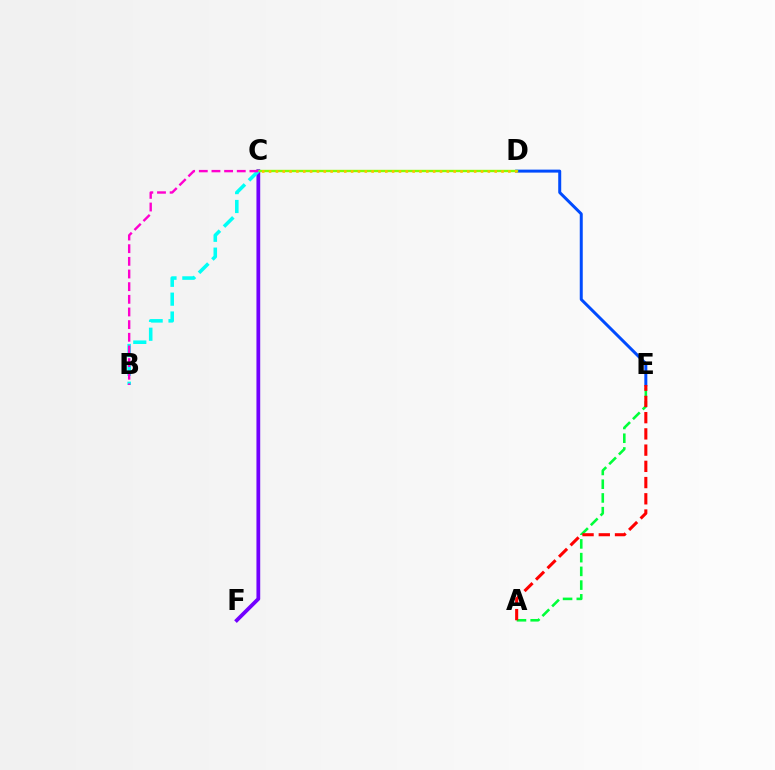{('A', 'E'): [{'color': '#00ff39', 'line_style': 'dashed', 'thickness': 1.87}, {'color': '#ff0000', 'line_style': 'dashed', 'thickness': 2.2}], ('D', 'E'): [{'color': '#004bff', 'line_style': 'solid', 'thickness': 2.15}], ('C', 'F'): [{'color': '#7200ff', 'line_style': 'solid', 'thickness': 2.71}], ('C', 'D'): [{'color': '#84ff00', 'line_style': 'solid', 'thickness': 1.7}, {'color': '#ffbd00', 'line_style': 'dotted', 'thickness': 1.86}], ('B', 'C'): [{'color': '#00fff6', 'line_style': 'dashed', 'thickness': 2.56}, {'color': '#ff00cf', 'line_style': 'dashed', 'thickness': 1.72}]}